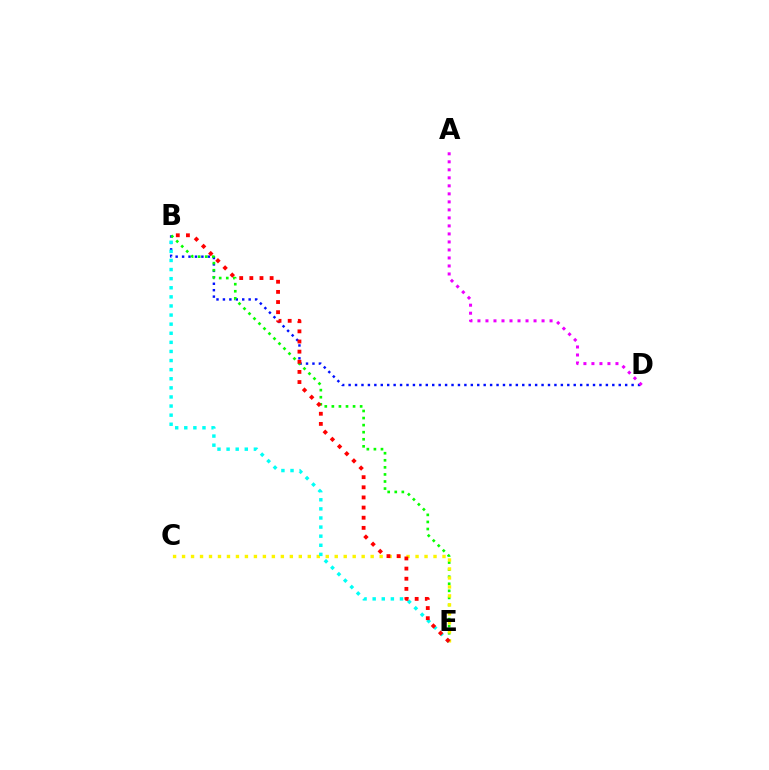{('B', 'D'): [{'color': '#0010ff', 'line_style': 'dotted', 'thickness': 1.75}], ('B', 'E'): [{'color': '#08ff00', 'line_style': 'dotted', 'thickness': 1.92}, {'color': '#00fff6', 'line_style': 'dotted', 'thickness': 2.47}, {'color': '#ff0000', 'line_style': 'dotted', 'thickness': 2.76}], ('C', 'E'): [{'color': '#fcf500', 'line_style': 'dotted', 'thickness': 2.44}], ('A', 'D'): [{'color': '#ee00ff', 'line_style': 'dotted', 'thickness': 2.18}]}